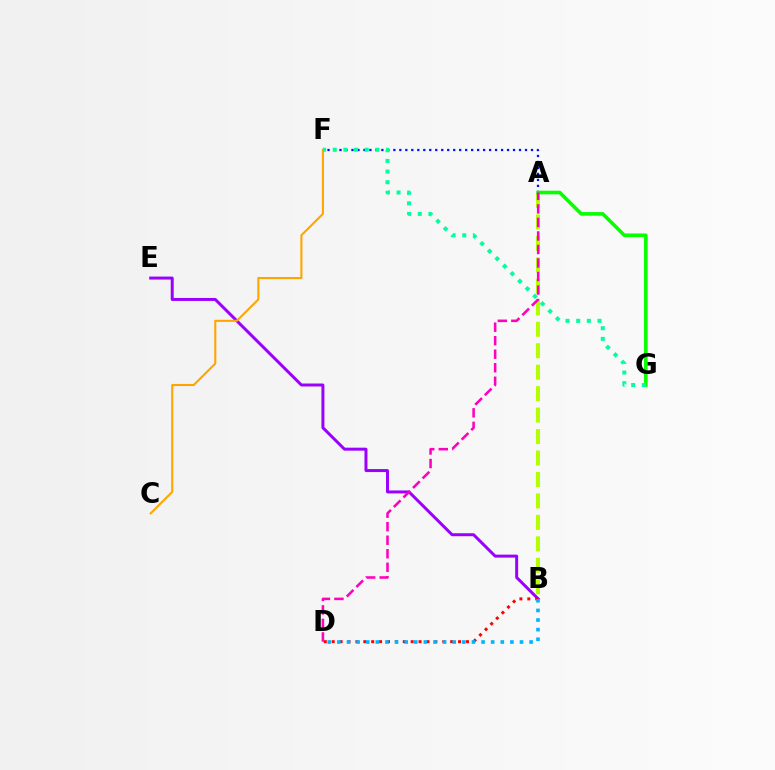{('A', 'F'): [{'color': '#0010ff', 'line_style': 'dotted', 'thickness': 1.63}], ('B', 'E'): [{'color': '#9b00ff', 'line_style': 'solid', 'thickness': 2.15}], ('A', 'B'): [{'color': '#b3ff00', 'line_style': 'dashed', 'thickness': 2.92}], ('C', 'F'): [{'color': '#ffa500', 'line_style': 'solid', 'thickness': 1.5}], ('A', 'G'): [{'color': '#08ff00', 'line_style': 'solid', 'thickness': 2.6}], ('F', 'G'): [{'color': '#00ff9d', 'line_style': 'dotted', 'thickness': 2.9}], ('B', 'D'): [{'color': '#ff0000', 'line_style': 'dotted', 'thickness': 2.15}, {'color': '#00b5ff', 'line_style': 'dotted', 'thickness': 2.61}], ('A', 'D'): [{'color': '#ff00bd', 'line_style': 'dashed', 'thickness': 1.84}]}